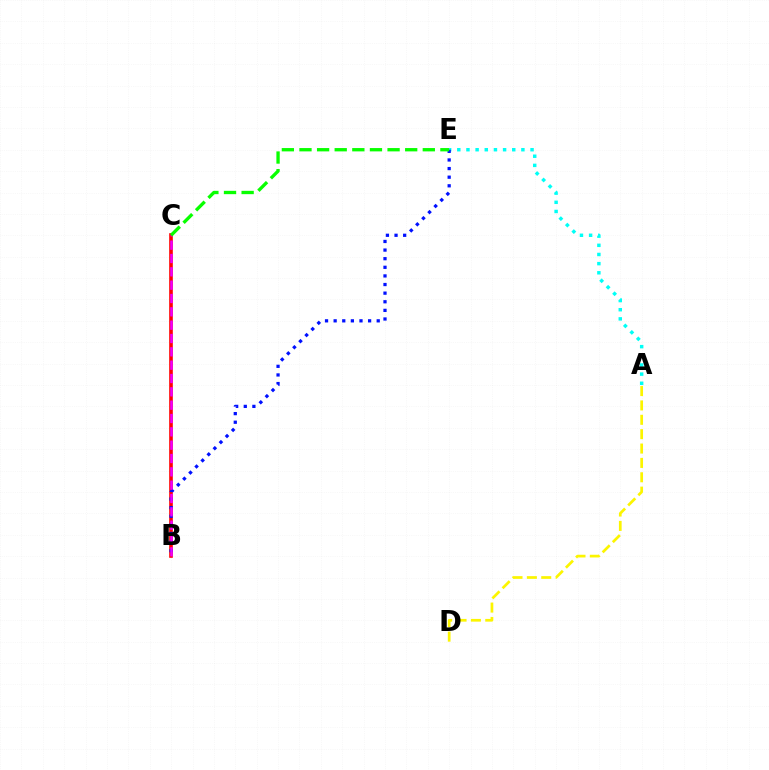{('A', 'E'): [{'color': '#00fff6', 'line_style': 'dotted', 'thickness': 2.49}], ('B', 'C'): [{'color': '#ff0000', 'line_style': 'solid', 'thickness': 2.61}, {'color': '#ee00ff', 'line_style': 'dashed', 'thickness': 1.81}], ('B', 'E'): [{'color': '#0010ff', 'line_style': 'dotted', 'thickness': 2.34}], ('A', 'D'): [{'color': '#fcf500', 'line_style': 'dashed', 'thickness': 1.95}], ('C', 'E'): [{'color': '#08ff00', 'line_style': 'dashed', 'thickness': 2.39}]}